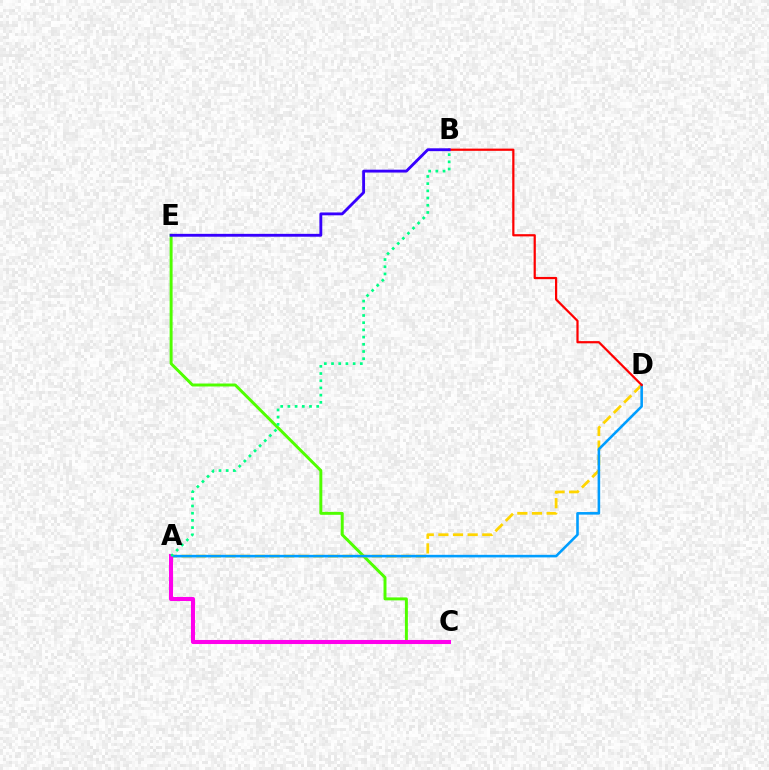{('C', 'E'): [{'color': '#4fff00', 'line_style': 'solid', 'thickness': 2.13}], ('A', 'D'): [{'color': '#ffd500', 'line_style': 'dashed', 'thickness': 1.99}, {'color': '#009eff', 'line_style': 'solid', 'thickness': 1.86}], ('B', 'D'): [{'color': '#ff0000', 'line_style': 'solid', 'thickness': 1.6}], ('A', 'C'): [{'color': '#ff00ed', 'line_style': 'solid', 'thickness': 2.93}], ('B', 'E'): [{'color': '#3700ff', 'line_style': 'solid', 'thickness': 2.06}], ('A', 'B'): [{'color': '#00ff86', 'line_style': 'dotted', 'thickness': 1.96}]}